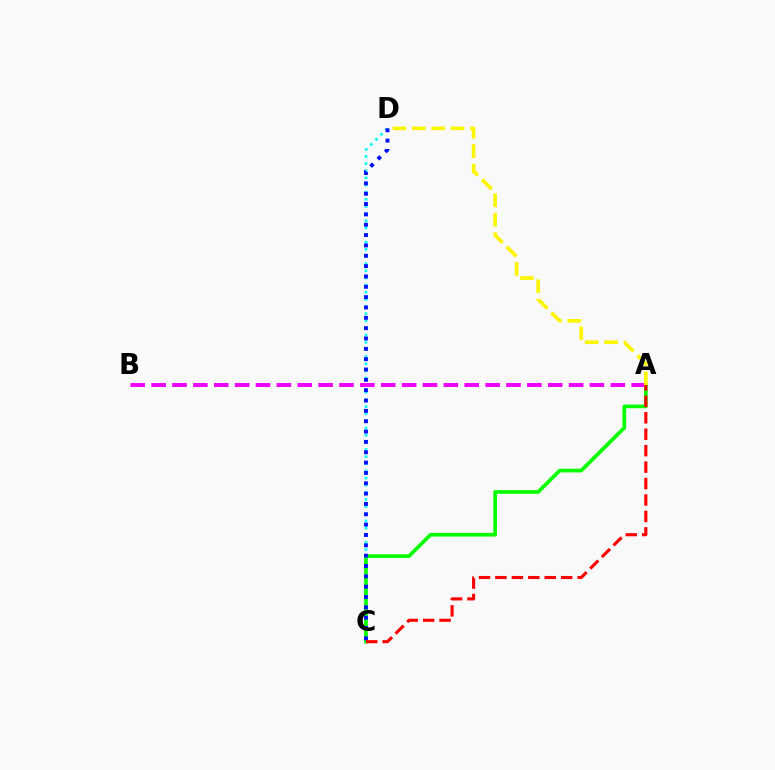{('C', 'D'): [{'color': '#00fff6', 'line_style': 'dotted', 'thickness': 1.94}, {'color': '#0010ff', 'line_style': 'dotted', 'thickness': 2.81}], ('A', 'B'): [{'color': '#ee00ff', 'line_style': 'dashed', 'thickness': 2.84}], ('A', 'C'): [{'color': '#08ff00', 'line_style': 'solid', 'thickness': 2.66}, {'color': '#ff0000', 'line_style': 'dashed', 'thickness': 2.23}], ('A', 'D'): [{'color': '#fcf500', 'line_style': 'dashed', 'thickness': 2.63}]}